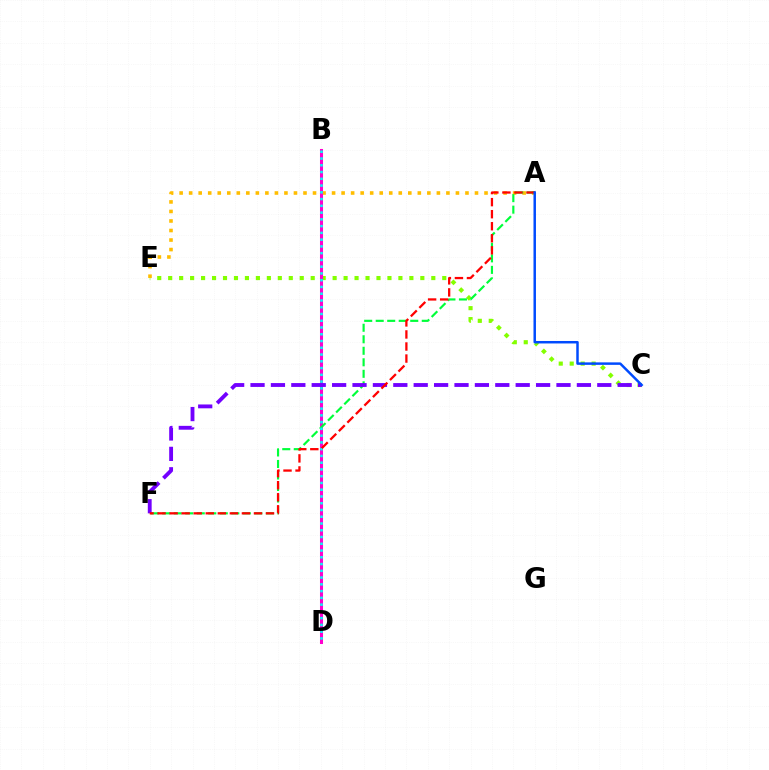{('C', 'E'): [{'color': '#84ff00', 'line_style': 'dotted', 'thickness': 2.98}], ('A', 'E'): [{'color': '#ffbd00', 'line_style': 'dotted', 'thickness': 2.59}], ('B', 'D'): [{'color': '#ff00cf', 'line_style': 'solid', 'thickness': 2.19}, {'color': '#00fff6', 'line_style': 'dotted', 'thickness': 1.84}], ('A', 'F'): [{'color': '#00ff39', 'line_style': 'dashed', 'thickness': 1.56}, {'color': '#ff0000', 'line_style': 'dashed', 'thickness': 1.64}], ('C', 'F'): [{'color': '#7200ff', 'line_style': 'dashed', 'thickness': 2.77}], ('A', 'C'): [{'color': '#004bff', 'line_style': 'solid', 'thickness': 1.79}]}